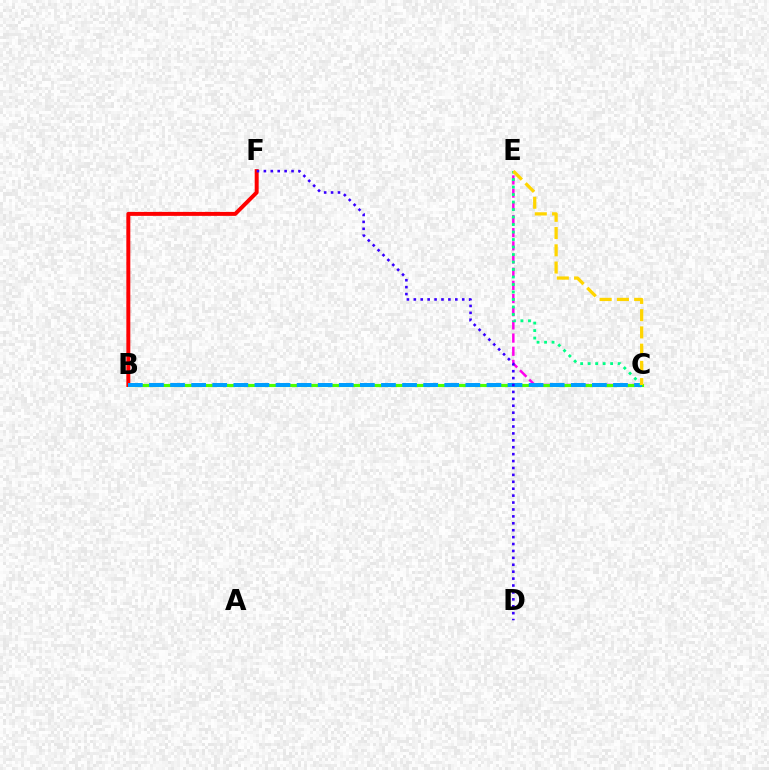{('C', 'E'): [{'color': '#ff00ed', 'line_style': 'dashed', 'thickness': 1.79}, {'color': '#00ff86', 'line_style': 'dotted', 'thickness': 2.04}, {'color': '#ffd500', 'line_style': 'dashed', 'thickness': 2.34}], ('B', 'C'): [{'color': '#4fff00', 'line_style': 'solid', 'thickness': 2.26}, {'color': '#009eff', 'line_style': 'dashed', 'thickness': 2.87}], ('B', 'F'): [{'color': '#ff0000', 'line_style': 'solid', 'thickness': 2.85}], ('D', 'F'): [{'color': '#3700ff', 'line_style': 'dotted', 'thickness': 1.88}]}